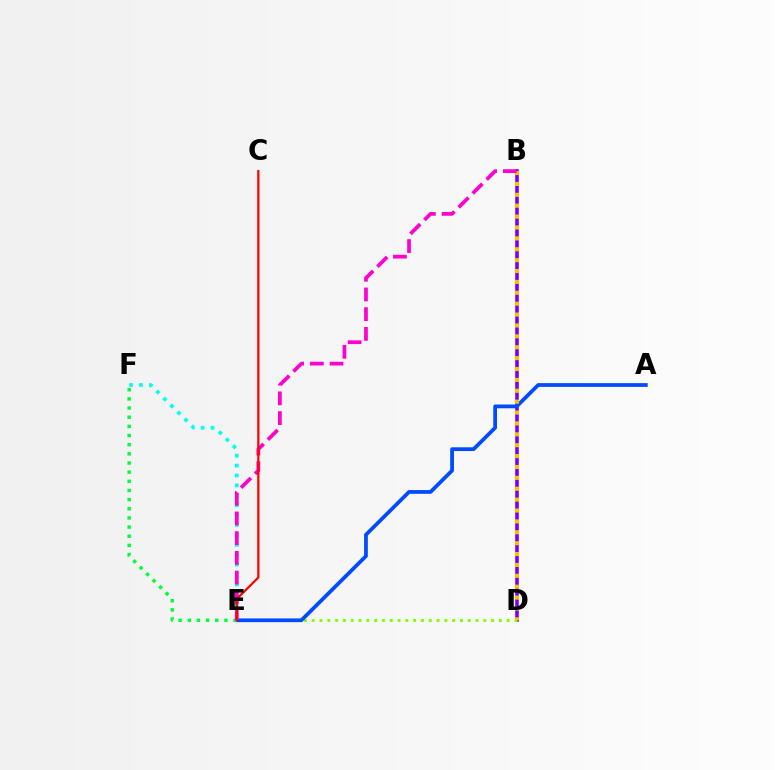{('E', 'F'): [{'color': '#00fff6', 'line_style': 'dotted', 'thickness': 2.69}, {'color': '#00ff39', 'line_style': 'dotted', 'thickness': 2.49}], ('B', 'D'): [{'color': '#7200ff', 'line_style': 'solid', 'thickness': 2.57}, {'color': '#ffbd00', 'line_style': 'dotted', 'thickness': 2.96}], ('D', 'E'): [{'color': '#84ff00', 'line_style': 'dotted', 'thickness': 2.12}], ('A', 'E'): [{'color': '#004bff', 'line_style': 'solid', 'thickness': 2.7}], ('B', 'E'): [{'color': '#ff00cf', 'line_style': 'dashed', 'thickness': 2.68}], ('C', 'E'): [{'color': '#ff0000', 'line_style': 'solid', 'thickness': 1.61}]}